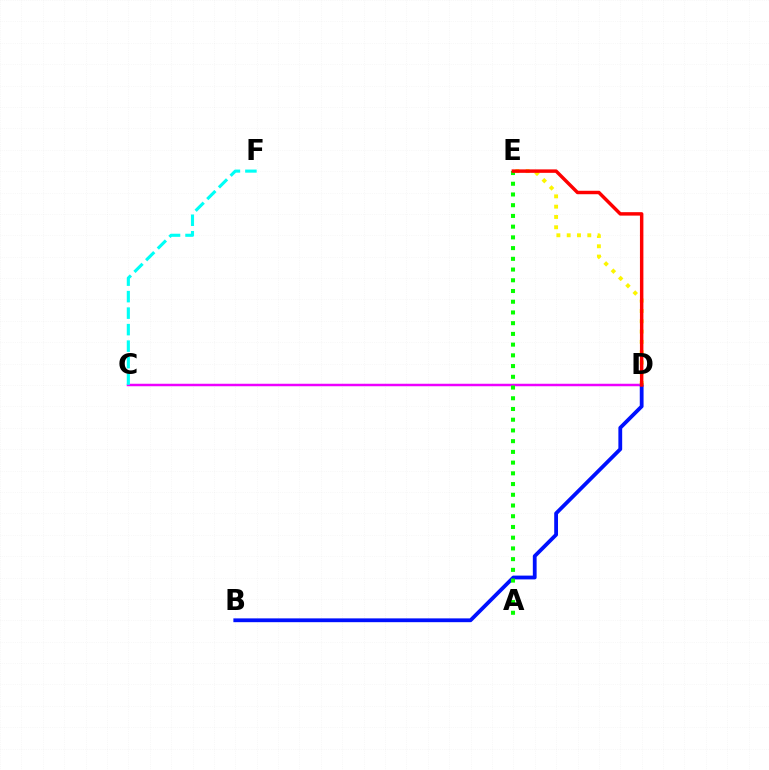{('C', 'D'): [{'color': '#ee00ff', 'line_style': 'solid', 'thickness': 1.79}], ('B', 'D'): [{'color': '#0010ff', 'line_style': 'solid', 'thickness': 2.74}], ('A', 'E'): [{'color': '#08ff00', 'line_style': 'dotted', 'thickness': 2.91}], ('C', 'F'): [{'color': '#00fff6', 'line_style': 'dashed', 'thickness': 2.24}], ('D', 'E'): [{'color': '#fcf500', 'line_style': 'dotted', 'thickness': 2.8}, {'color': '#ff0000', 'line_style': 'solid', 'thickness': 2.48}]}